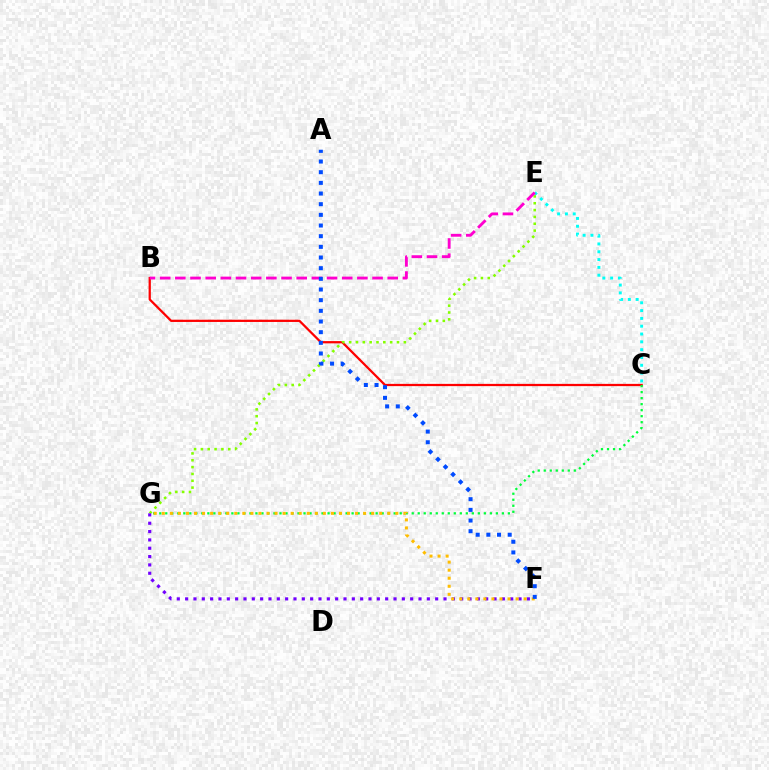{('B', 'C'): [{'color': '#ff0000', 'line_style': 'solid', 'thickness': 1.62}], ('C', 'E'): [{'color': '#00fff6', 'line_style': 'dotted', 'thickness': 2.12}], ('E', 'G'): [{'color': '#84ff00', 'line_style': 'dotted', 'thickness': 1.86}], ('B', 'E'): [{'color': '#ff00cf', 'line_style': 'dashed', 'thickness': 2.06}], ('C', 'G'): [{'color': '#00ff39', 'line_style': 'dotted', 'thickness': 1.63}], ('F', 'G'): [{'color': '#7200ff', 'line_style': 'dotted', 'thickness': 2.26}, {'color': '#ffbd00', 'line_style': 'dotted', 'thickness': 2.19}], ('A', 'F'): [{'color': '#004bff', 'line_style': 'dotted', 'thickness': 2.9}]}